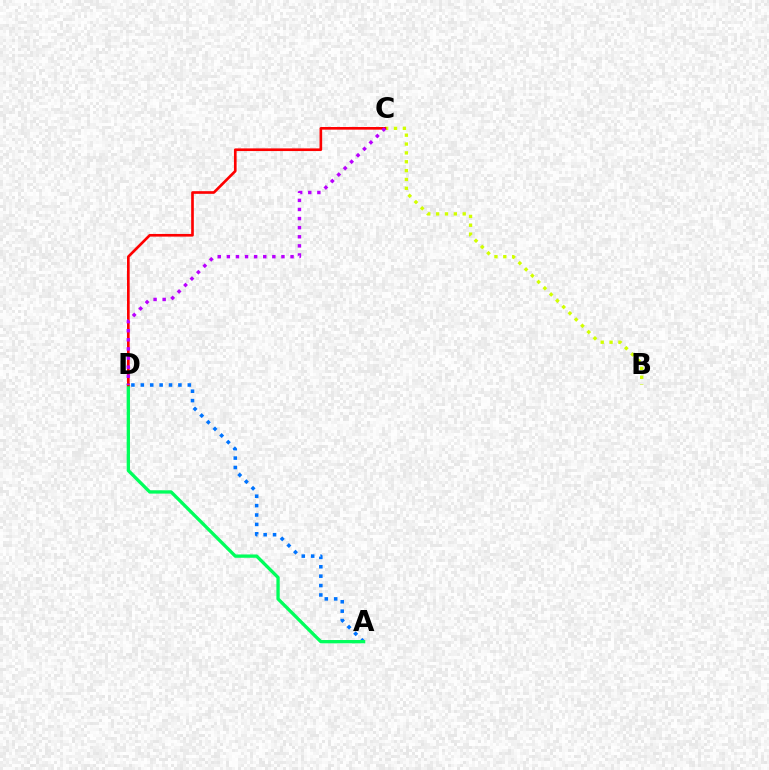{('B', 'C'): [{'color': '#d1ff00', 'line_style': 'dotted', 'thickness': 2.41}], ('A', 'D'): [{'color': '#0074ff', 'line_style': 'dotted', 'thickness': 2.55}, {'color': '#00ff5c', 'line_style': 'solid', 'thickness': 2.38}], ('C', 'D'): [{'color': '#ff0000', 'line_style': 'solid', 'thickness': 1.91}, {'color': '#b900ff', 'line_style': 'dotted', 'thickness': 2.47}]}